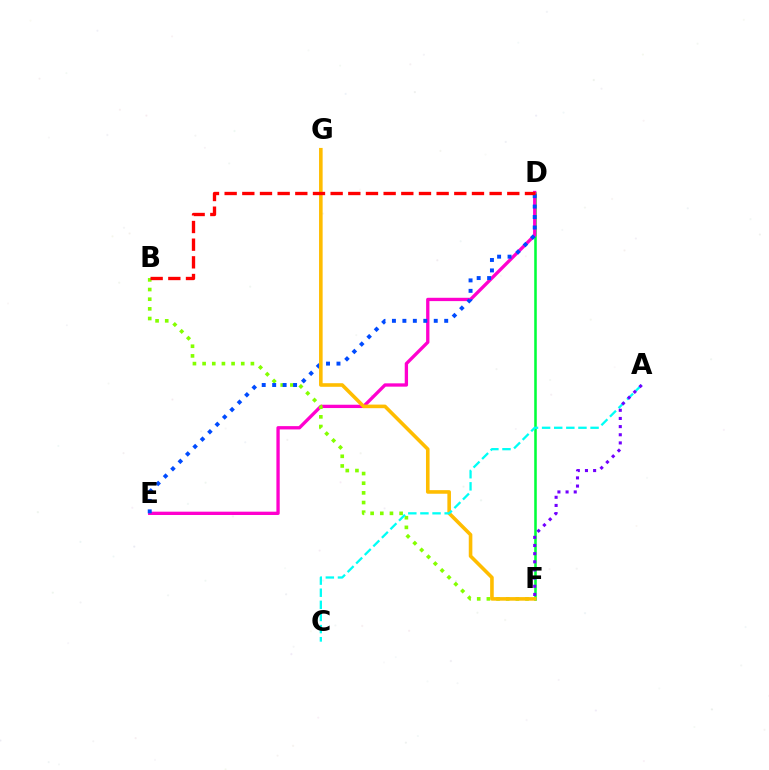{('D', 'F'): [{'color': '#00ff39', 'line_style': 'solid', 'thickness': 1.84}], ('D', 'E'): [{'color': '#ff00cf', 'line_style': 'solid', 'thickness': 2.39}, {'color': '#004bff', 'line_style': 'dotted', 'thickness': 2.84}], ('B', 'F'): [{'color': '#84ff00', 'line_style': 'dotted', 'thickness': 2.62}], ('F', 'G'): [{'color': '#ffbd00', 'line_style': 'solid', 'thickness': 2.59}], ('A', 'C'): [{'color': '#00fff6', 'line_style': 'dashed', 'thickness': 1.65}], ('B', 'D'): [{'color': '#ff0000', 'line_style': 'dashed', 'thickness': 2.4}], ('A', 'F'): [{'color': '#7200ff', 'line_style': 'dotted', 'thickness': 2.22}]}